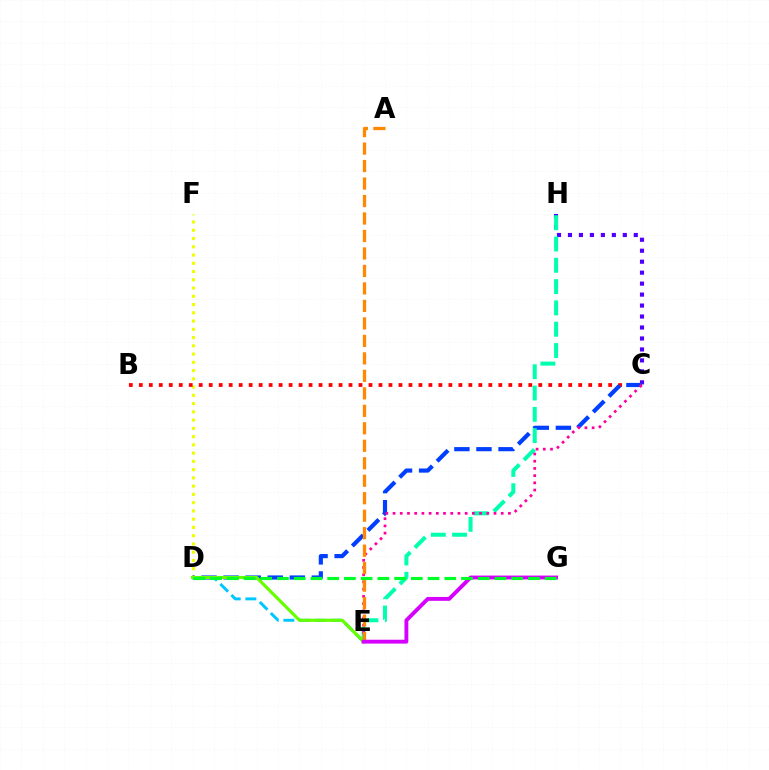{('D', 'F'): [{'color': '#eeff00', 'line_style': 'dotted', 'thickness': 2.24}], ('C', 'H'): [{'color': '#4f00ff', 'line_style': 'dotted', 'thickness': 2.98}], ('D', 'E'): [{'color': '#00c7ff', 'line_style': 'dashed', 'thickness': 2.12}, {'color': '#66ff00', 'line_style': 'solid', 'thickness': 2.28}], ('B', 'C'): [{'color': '#ff0000', 'line_style': 'dotted', 'thickness': 2.71}], ('C', 'D'): [{'color': '#003fff', 'line_style': 'dashed', 'thickness': 3.0}], ('E', 'H'): [{'color': '#00ffaf', 'line_style': 'dashed', 'thickness': 2.89}], ('C', 'E'): [{'color': '#ff00a0', 'line_style': 'dotted', 'thickness': 1.96}], ('A', 'E'): [{'color': '#ff8800', 'line_style': 'dashed', 'thickness': 2.38}], ('E', 'G'): [{'color': '#d600ff', 'line_style': 'solid', 'thickness': 2.79}], ('D', 'G'): [{'color': '#00ff27', 'line_style': 'dashed', 'thickness': 2.27}]}